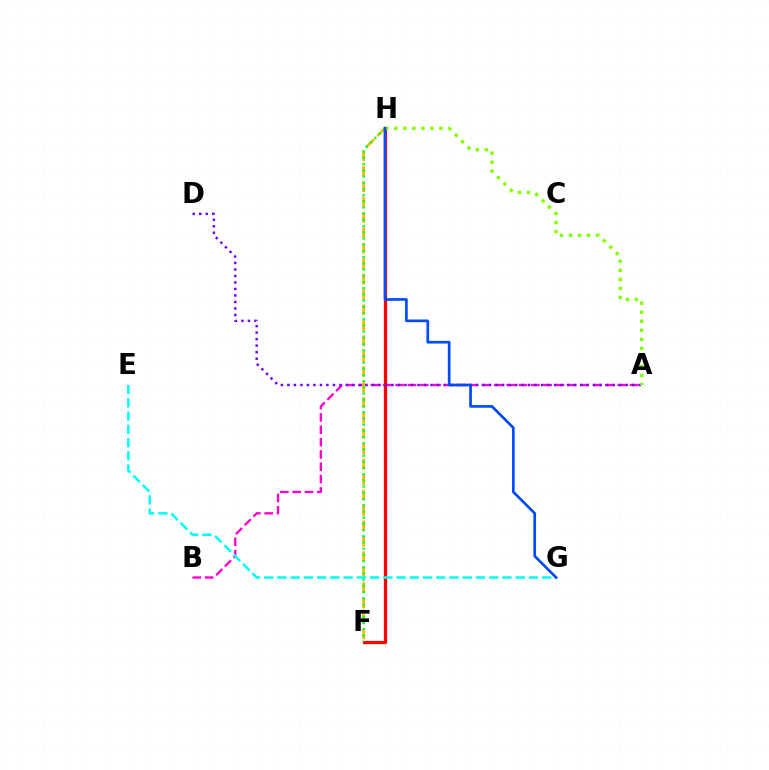{('A', 'B'): [{'color': '#ff00cf', 'line_style': 'dashed', 'thickness': 1.68}], ('F', 'H'): [{'color': '#ffbd00', 'line_style': 'dashed', 'thickness': 2.1}, {'color': '#ff0000', 'line_style': 'solid', 'thickness': 2.34}, {'color': '#00ff39', 'line_style': 'dotted', 'thickness': 1.69}], ('A', 'D'): [{'color': '#7200ff', 'line_style': 'dotted', 'thickness': 1.77}], ('A', 'H'): [{'color': '#84ff00', 'line_style': 'dotted', 'thickness': 2.46}], ('E', 'G'): [{'color': '#00fff6', 'line_style': 'dashed', 'thickness': 1.8}], ('G', 'H'): [{'color': '#004bff', 'line_style': 'solid', 'thickness': 1.94}]}